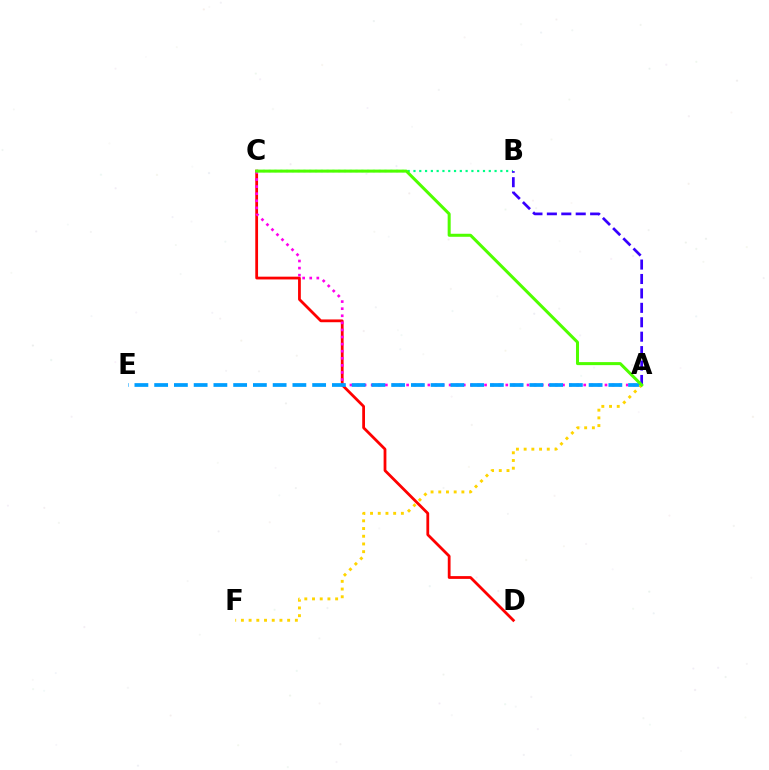{('C', 'D'): [{'color': '#ff0000', 'line_style': 'solid', 'thickness': 2.0}], ('A', 'C'): [{'color': '#ff00ed', 'line_style': 'dotted', 'thickness': 1.92}, {'color': '#4fff00', 'line_style': 'solid', 'thickness': 2.18}], ('B', 'C'): [{'color': '#00ff86', 'line_style': 'dotted', 'thickness': 1.57}], ('A', 'E'): [{'color': '#009eff', 'line_style': 'dashed', 'thickness': 2.68}], ('A', 'F'): [{'color': '#ffd500', 'line_style': 'dotted', 'thickness': 2.09}], ('A', 'B'): [{'color': '#3700ff', 'line_style': 'dashed', 'thickness': 1.96}]}